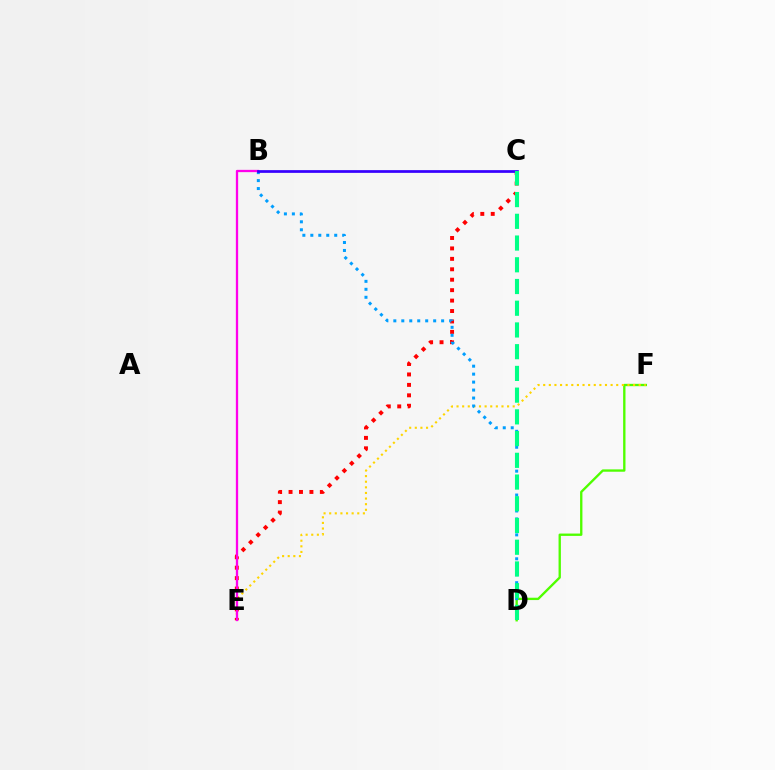{('D', 'F'): [{'color': '#4fff00', 'line_style': 'solid', 'thickness': 1.69}], ('E', 'F'): [{'color': '#ffd500', 'line_style': 'dotted', 'thickness': 1.53}], ('C', 'E'): [{'color': '#ff0000', 'line_style': 'dotted', 'thickness': 2.84}], ('B', 'D'): [{'color': '#009eff', 'line_style': 'dotted', 'thickness': 2.16}], ('B', 'E'): [{'color': '#ff00ed', 'line_style': 'solid', 'thickness': 1.65}], ('B', 'C'): [{'color': '#3700ff', 'line_style': 'solid', 'thickness': 1.96}], ('C', 'D'): [{'color': '#00ff86', 'line_style': 'dashed', 'thickness': 2.95}]}